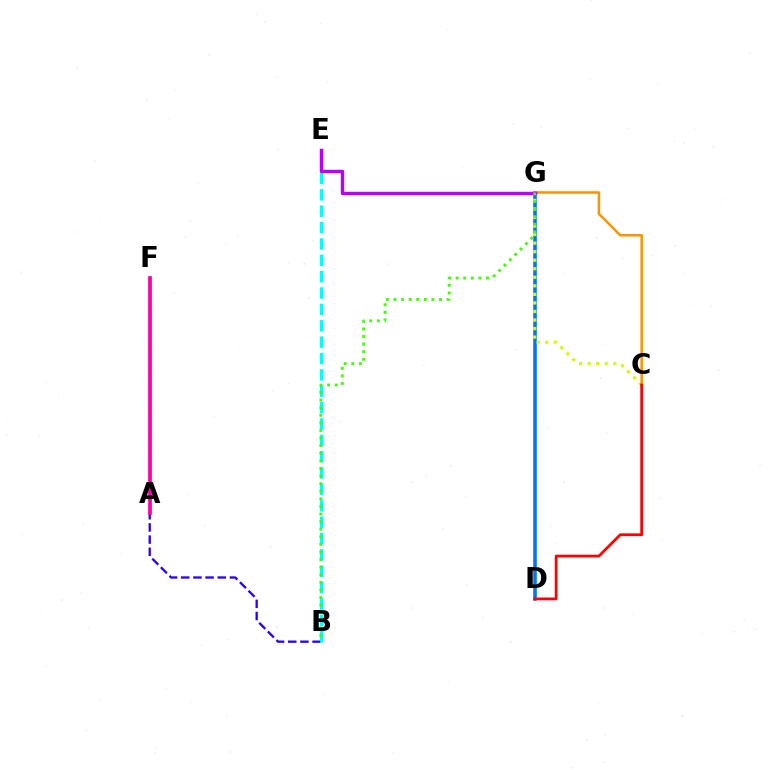{('A', 'B'): [{'color': '#2500ff', 'line_style': 'dashed', 'thickness': 1.65}], ('D', 'G'): [{'color': '#0074ff', 'line_style': 'solid', 'thickness': 2.57}], ('A', 'F'): [{'color': '#00ff5c', 'line_style': 'dashed', 'thickness': 1.75}, {'color': '#ff00ac', 'line_style': 'solid', 'thickness': 2.68}], ('B', 'E'): [{'color': '#00fff6', 'line_style': 'dashed', 'thickness': 2.22}], ('C', 'G'): [{'color': '#d1ff00', 'line_style': 'dotted', 'thickness': 2.32}, {'color': '#ff9400', 'line_style': 'solid', 'thickness': 1.83}], ('C', 'D'): [{'color': '#ff0000', 'line_style': 'solid', 'thickness': 1.98}], ('E', 'G'): [{'color': '#b900ff', 'line_style': 'solid', 'thickness': 2.46}], ('B', 'G'): [{'color': '#3dff00', 'line_style': 'dotted', 'thickness': 2.06}]}